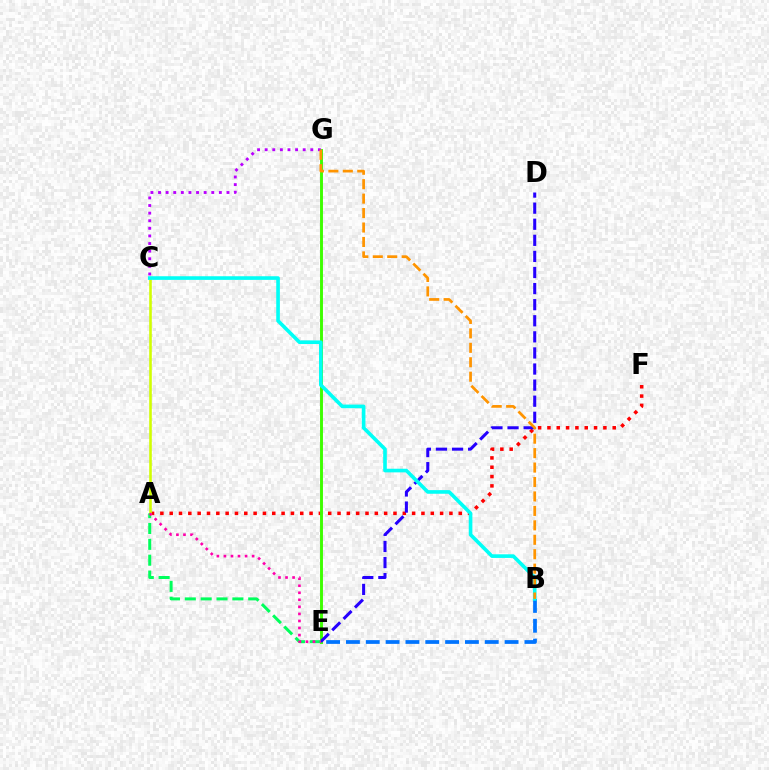{('A', 'F'): [{'color': '#ff0000', 'line_style': 'dotted', 'thickness': 2.53}], ('A', 'C'): [{'color': '#d1ff00', 'line_style': 'solid', 'thickness': 1.86}], ('E', 'G'): [{'color': '#3dff00', 'line_style': 'solid', 'thickness': 2.1}], ('D', 'E'): [{'color': '#2500ff', 'line_style': 'dashed', 'thickness': 2.19}], ('B', 'E'): [{'color': '#0074ff', 'line_style': 'dashed', 'thickness': 2.69}], ('A', 'E'): [{'color': '#00ff5c', 'line_style': 'dashed', 'thickness': 2.15}, {'color': '#ff00ac', 'line_style': 'dotted', 'thickness': 1.91}], ('C', 'G'): [{'color': '#b900ff', 'line_style': 'dotted', 'thickness': 2.07}], ('B', 'C'): [{'color': '#00fff6', 'line_style': 'solid', 'thickness': 2.61}], ('B', 'G'): [{'color': '#ff9400', 'line_style': 'dashed', 'thickness': 1.96}]}